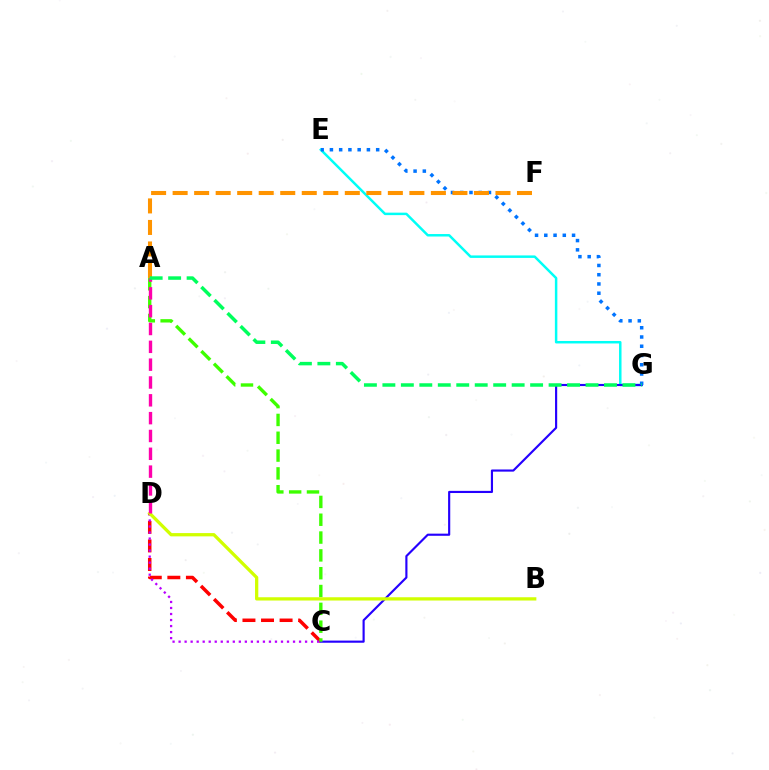{('E', 'G'): [{'color': '#00fff6', 'line_style': 'solid', 'thickness': 1.79}, {'color': '#0074ff', 'line_style': 'dotted', 'thickness': 2.51}], ('C', 'D'): [{'color': '#ff0000', 'line_style': 'dashed', 'thickness': 2.52}, {'color': '#b900ff', 'line_style': 'dotted', 'thickness': 1.64}], ('C', 'G'): [{'color': '#2500ff', 'line_style': 'solid', 'thickness': 1.55}], ('A', 'C'): [{'color': '#3dff00', 'line_style': 'dashed', 'thickness': 2.42}], ('A', 'F'): [{'color': '#ff9400', 'line_style': 'dashed', 'thickness': 2.92}], ('B', 'D'): [{'color': '#d1ff00', 'line_style': 'solid', 'thickness': 2.36}], ('A', 'D'): [{'color': '#ff00ac', 'line_style': 'dashed', 'thickness': 2.42}], ('A', 'G'): [{'color': '#00ff5c', 'line_style': 'dashed', 'thickness': 2.51}]}